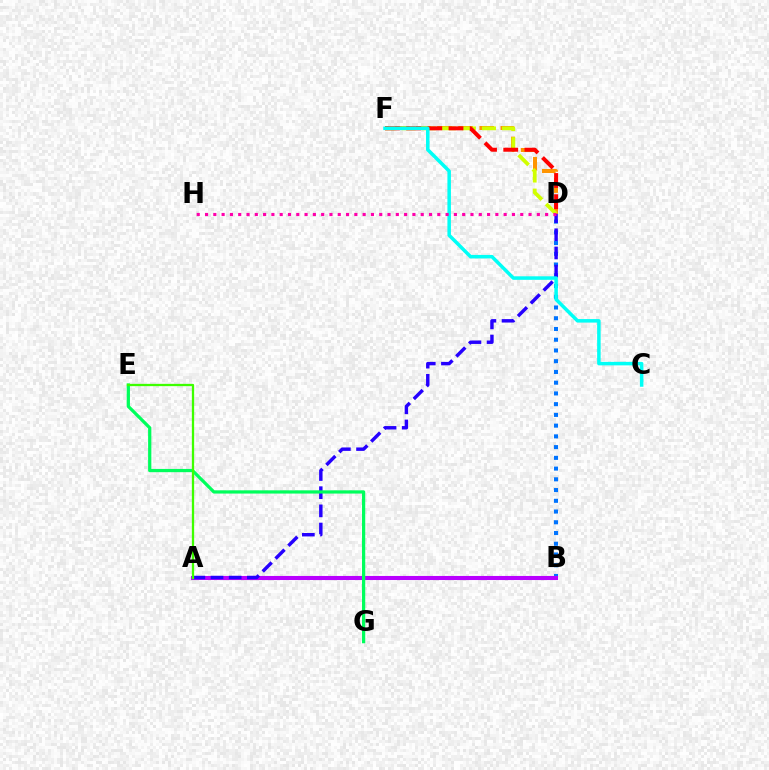{('B', 'D'): [{'color': '#0074ff', 'line_style': 'dotted', 'thickness': 2.92}], ('D', 'F'): [{'color': '#ff9400', 'line_style': 'dashed', 'thickness': 2.87}, {'color': '#d1ff00', 'line_style': 'dashed', 'thickness': 2.73}, {'color': '#ff0000', 'line_style': 'dashed', 'thickness': 2.88}], ('A', 'B'): [{'color': '#b900ff', 'line_style': 'solid', 'thickness': 2.94}], ('A', 'D'): [{'color': '#2500ff', 'line_style': 'dashed', 'thickness': 2.47}], ('E', 'G'): [{'color': '#00ff5c', 'line_style': 'solid', 'thickness': 2.33}], ('C', 'F'): [{'color': '#00fff6', 'line_style': 'solid', 'thickness': 2.53}], ('D', 'H'): [{'color': '#ff00ac', 'line_style': 'dotted', 'thickness': 2.25}], ('A', 'E'): [{'color': '#3dff00', 'line_style': 'solid', 'thickness': 1.65}]}